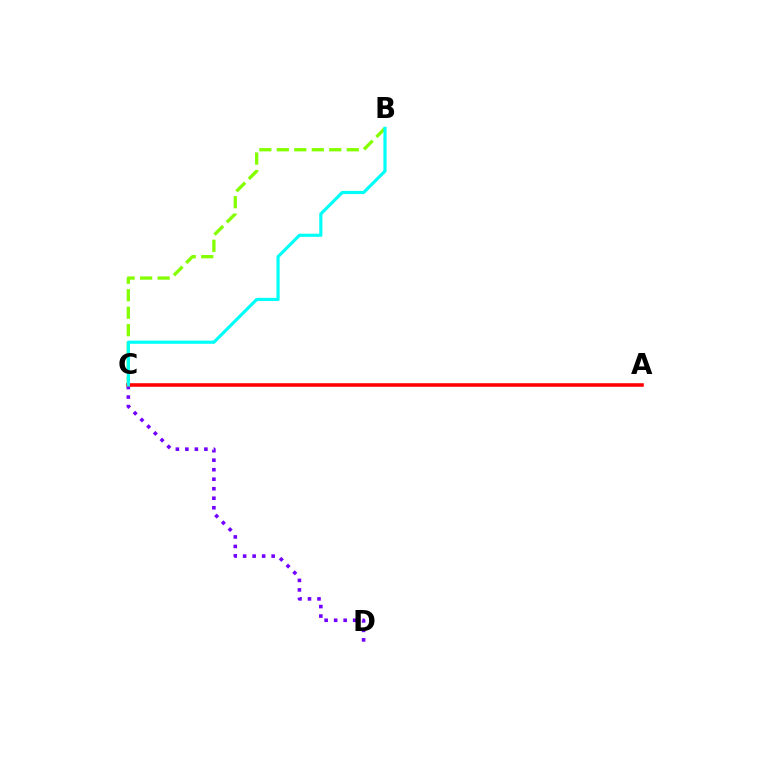{('B', 'C'): [{'color': '#84ff00', 'line_style': 'dashed', 'thickness': 2.38}, {'color': '#00fff6', 'line_style': 'solid', 'thickness': 2.27}], ('C', 'D'): [{'color': '#7200ff', 'line_style': 'dotted', 'thickness': 2.58}], ('A', 'C'): [{'color': '#ff0000', 'line_style': 'solid', 'thickness': 2.56}]}